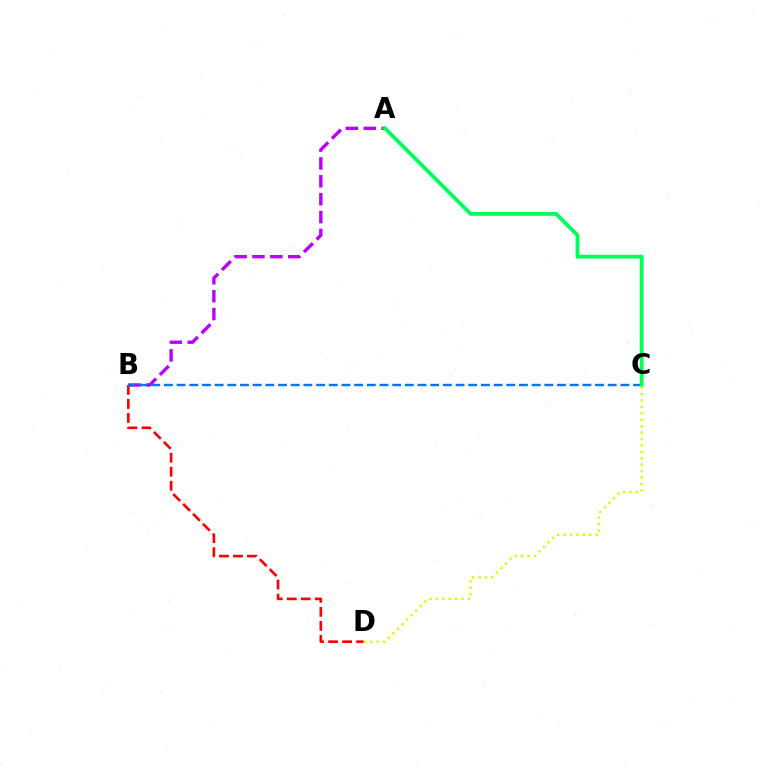{('A', 'B'): [{'color': '#b900ff', 'line_style': 'dashed', 'thickness': 2.43}], ('B', 'D'): [{'color': '#ff0000', 'line_style': 'dashed', 'thickness': 1.9}], ('B', 'C'): [{'color': '#0074ff', 'line_style': 'dashed', 'thickness': 1.72}], ('A', 'C'): [{'color': '#00ff5c', 'line_style': 'solid', 'thickness': 2.74}], ('C', 'D'): [{'color': '#d1ff00', 'line_style': 'dotted', 'thickness': 1.74}]}